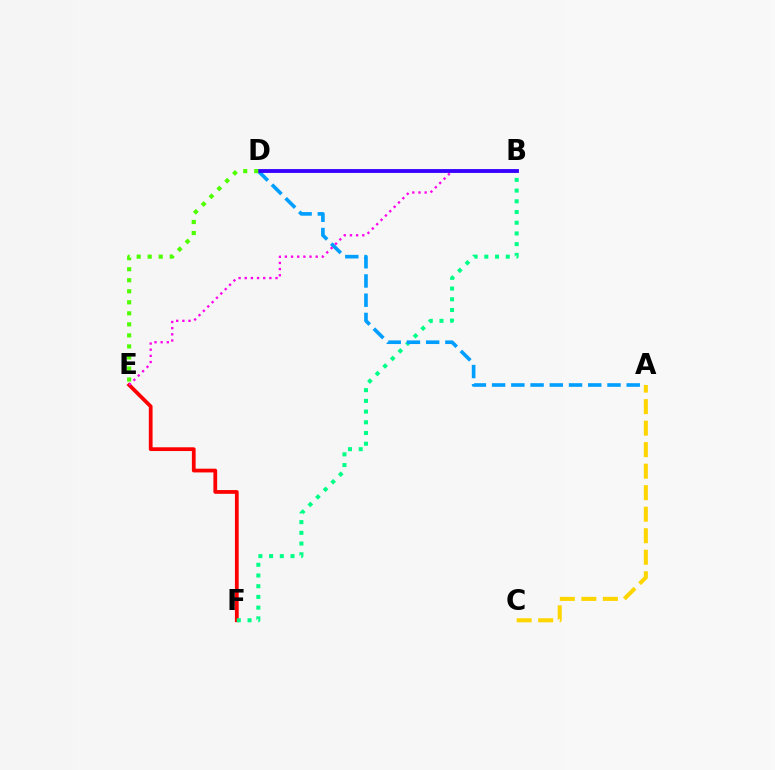{('E', 'F'): [{'color': '#ff0000', 'line_style': 'solid', 'thickness': 2.7}], ('B', 'F'): [{'color': '#00ff86', 'line_style': 'dotted', 'thickness': 2.91}], ('A', 'D'): [{'color': '#009eff', 'line_style': 'dashed', 'thickness': 2.61}], ('B', 'E'): [{'color': '#ff00ed', 'line_style': 'dotted', 'thickness': 1.67}], ('B', 'D'): [{'color': '#3700ff', 'line_style': 'solid', 'thickness': 2.77}], ('D', 'E'): [{'color': '#4fff00', 'line_style': 'dotted', 'thickness': 3.0}], ('A', 'C'): [{'color': '#ffd500', 'line_style': 'dashed', 'thickness': 2.92}]}